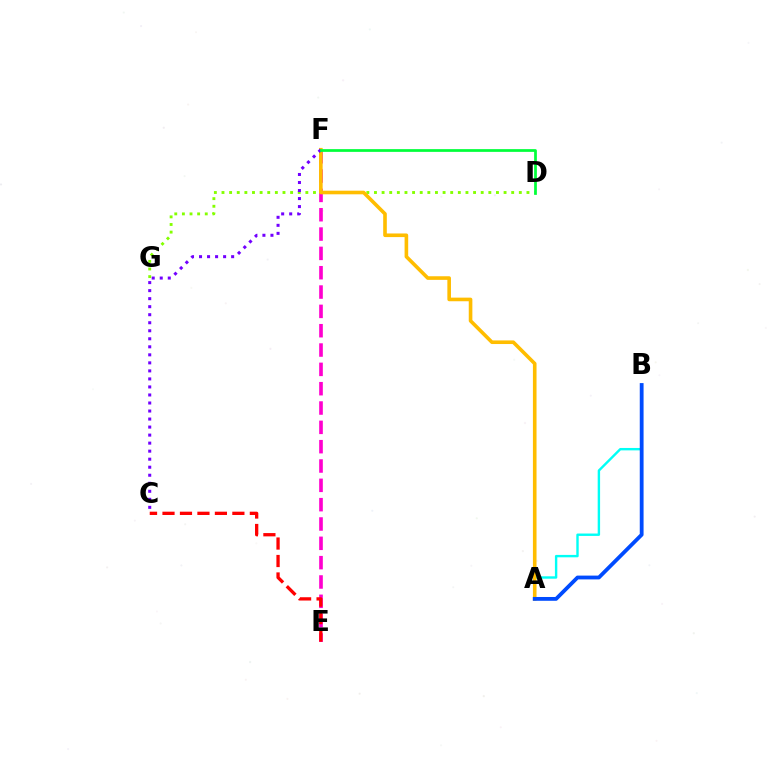{('E', 'F'): [{'color': '#ff00cf', 'line_style': 'dashed', 'thickness': 2.63}], ('C', 'E'): [{'color': '#ff0000', 'line_style': 'dashed', 'thickness': 2.37}], ('D', 'G'): [{'color': '#84ff00', 'line_style': 'dotted', 'thickness': 2.07}], ('A', 'B'): [{'color': '#00fff6', 'line_style': 'solid', 'thickness': 1.73}, {'color': '#004bff', 'line_style': 'solid', 'thickness': 2.74}], ('A', 'F'): [{'color': '#ffbd00', 'line_style': 'solid', 'thickness': 2.6}], ('C', 'F'): [{'color': '#7200ff', 'line_style': 'dotted', 'thickness': 2.18}], ('D', 'F'): [{'color': '#00ff39', 'line_style': 'solid', 'thickness': 1.97}]}